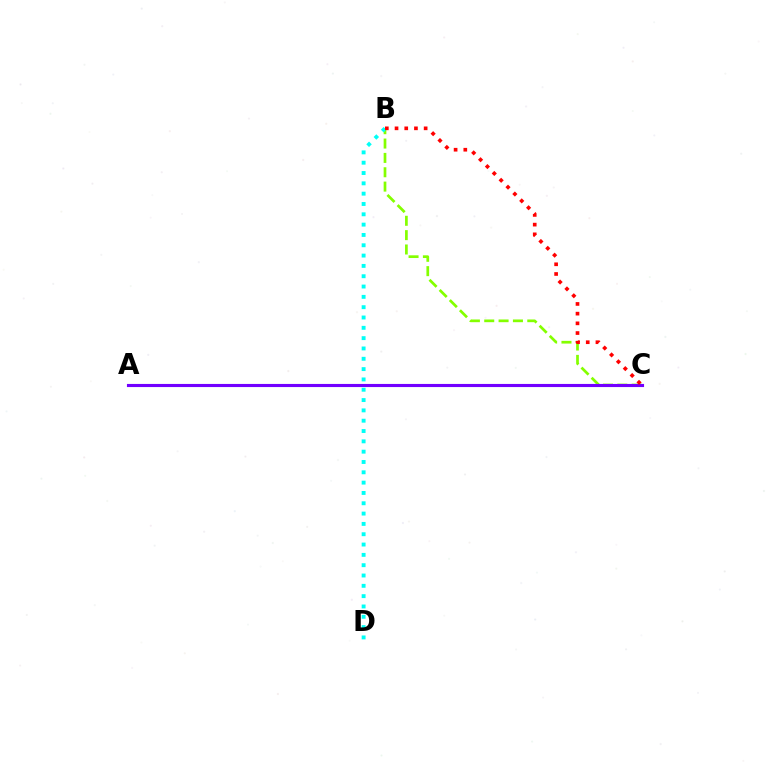{('B', 'C'): [{'color': '#84ff00', 'line_style': 'dashed', 'thickness': 1.95}, {'color': '#ff0000', 'line_style': 'dotted', 'thickness': 2.64}], ('A', 'C'): [{'color': '#7200ff', 'line_style': 'solid', 'thickness': 2.24}], ('B', 'D'): [{'color': '#00fff6', 'line_style': 'dotted', 'thickness': 2.8}]}